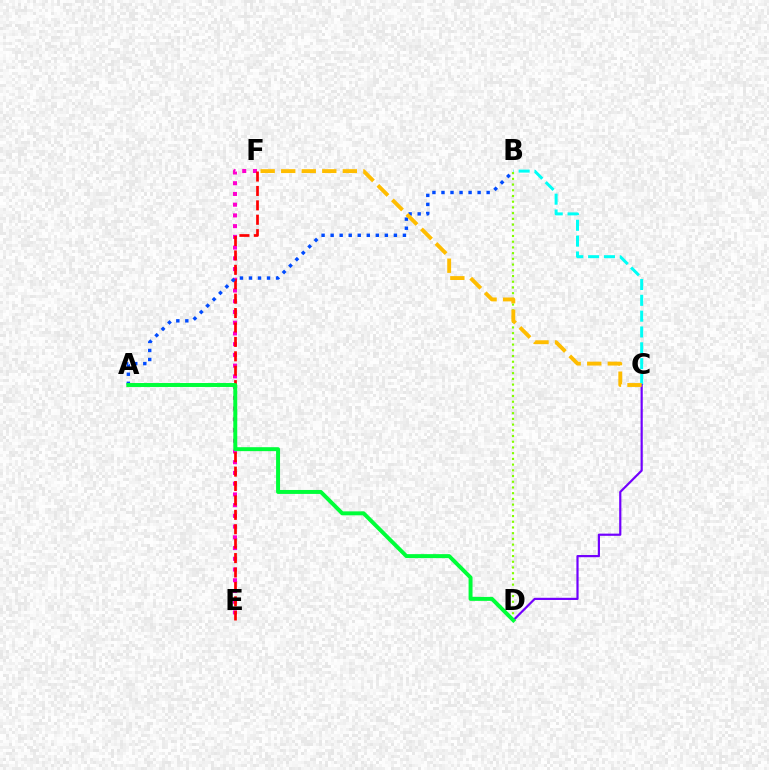{('B', 'C'): [{'color': '#00fff6', 'line_style': 'dashed', 'thickness': 2.15}], ('B', 'D'): [{'color': '#84ff00', 'line_style': 'dotted', 'thickness': 1.55}], ('E', 'F'): [{'color': '#ff00cf', 'line_style': 'dotted', 'thickness': 2.92}, {'color': '#ff0000', 'line_style': 'dashed', 'thickness': 1.96}], ('A', 'B'): [{'color': '#004bff', 'line_style': 'dotted', 'thickness': 2.46}], ('C', 'D'): [{'color': '#7200ff', 'line_style': 'solid', 'thickness': 1.58}], ('C', 'F'): [{'color': '#ffbd00', 'line_style': 'dashed', 'thickness': 2.79}], ('A', 'D'): [{'color': '#00ff39', 'line_style': 'solid', 'thickness': 2.85}]}